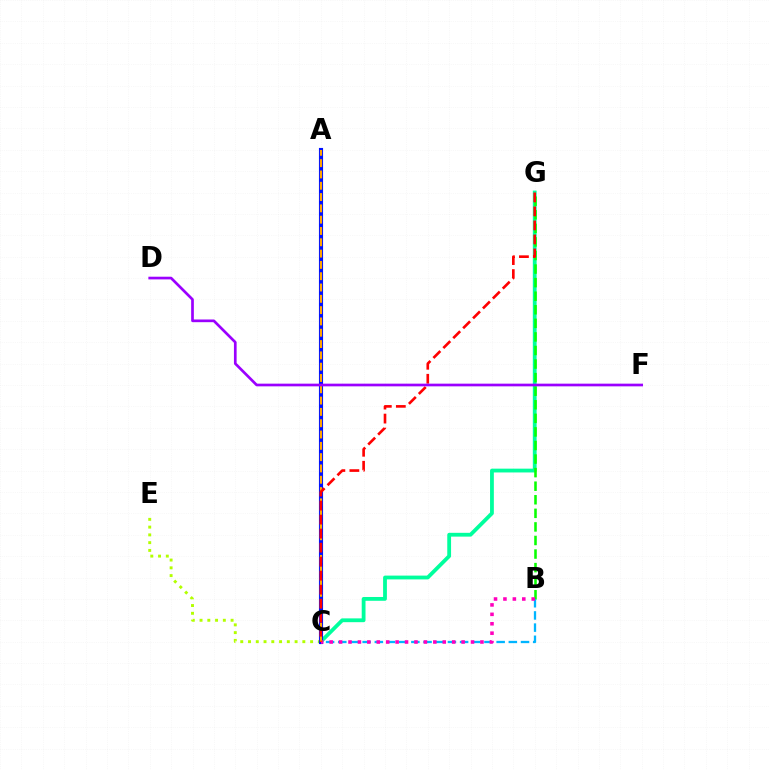{('C', 'E'): [{'color': '#b3ff00', 'line_style': 'dotted', 'thickness': 2.11}], ('C', 'G'): [{'color': '#00ff9d', 'line_style': 'solid', 'thickness': 2.74}, {'color': '#ff0000', 'line_style': 'dashed', 'thickness': 1.9}], ('A', 'C'): [{'color': '#0010ff', 'line_style': 'solid', 'thickness': 2.97}, {'color': '#ffa500', 'line_style': 'dashed', 'thickness': 1.54}], ('B', 'G'): [{'color': '#08ff00', 'line_style': 'dashed', 'thickness': 1.84}], ('B', 'C'): [{'color': '#00b5ff', 'line_style': 'dashed', 'thickness': 1.65}, {'color': '#ff00bd', 'line_style': 'dotted', 'thickness': 2.56}], ('D', 'F'): [{'color': '#9b00ff', 'line_style': 'solid', 'thickness': 1.94}]}